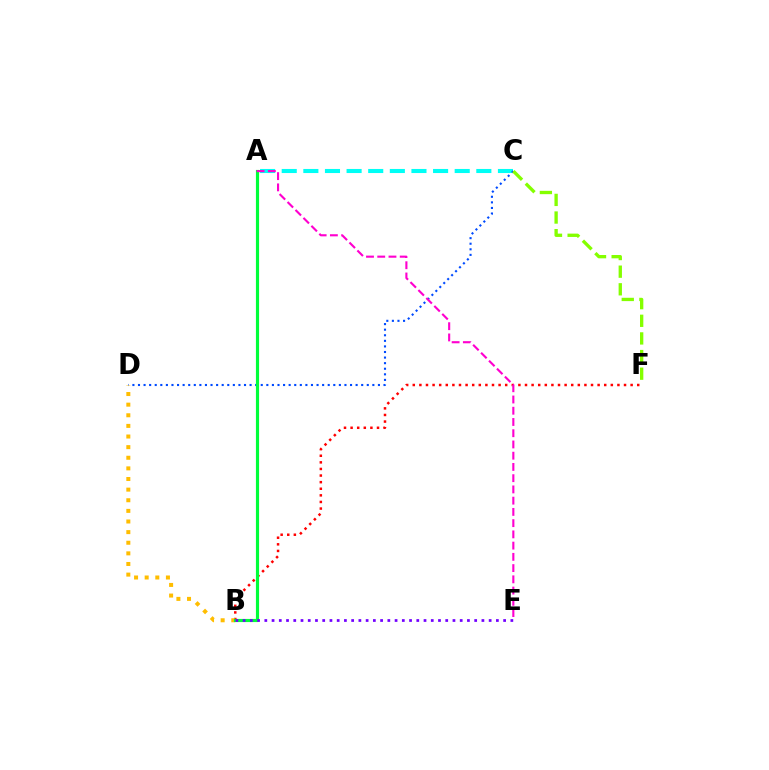{('A', 'C'): [{'color': '#00fff6', 'line_style': 'dashed', 'thickness': 2.94}], ('C', 'D'): [{'color': '#004bff', 'line_style': 'dotted', 'thickness': 1.52}], ('B', 'F'): [{'color': '#ff0000', 'line_style': 'dotted', 'thickness': 1.79}], ('B', 'D'): [{'color': '#ffbd00', 'line_style': 'dotted', 'thickness': 2.89}], ('A', 'B'): [{'color': '#00ff39', 'line_style': 'solid', 'thickness': 2.27}], ('B', 'E'): [{'color': '#7200ff', 'line_style': 'dotted', 'thickness': 1.97}], ('C', 'F'): [{'color': '#84ff00', 'line_style': 'dashed', 'thickness': 2.39}], ('A', 'E'): [{'color': '#ff00cf', 'line_style': 'dashed', 'thickness': 1.53}]}